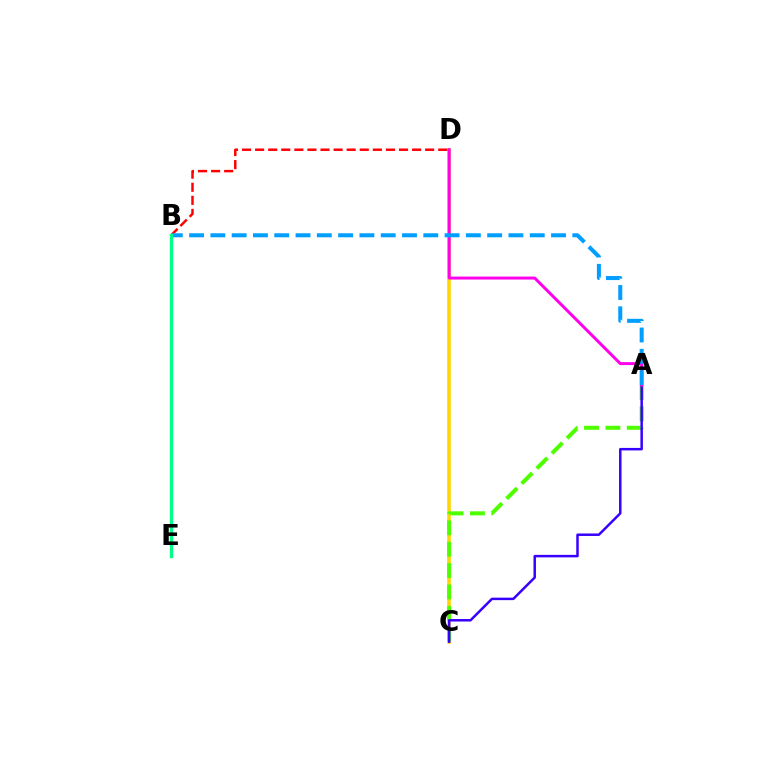{('C', 'D'): [{'color': '#ffd500', 'line_style': 'solid', 'thickness': 2.58}], ('A', 'C'): [{'color': '#4fff00', 'line_style': 'dashed', 'thickness': 2.9}, {'color': '#3700ff', 'line_style': 'solid', 'thickness': 1.79}], ('B', 'D'): [{'color': '#ff0000', 'line_style': 'dashed', 'thickness': 1.78}], ('A', 'D'): [{'color': '#ff00ed', 'line_style': 'solid', 'thickness': 2.14}], ('A', 'B'): [{'color': '#009eff', 'line_style': 'dashed', 'thickness': 2.89}], ('B', 'E'): [{'color': '#00ff86', 'line_style': 'solid', 'thickness': 2.4}]}